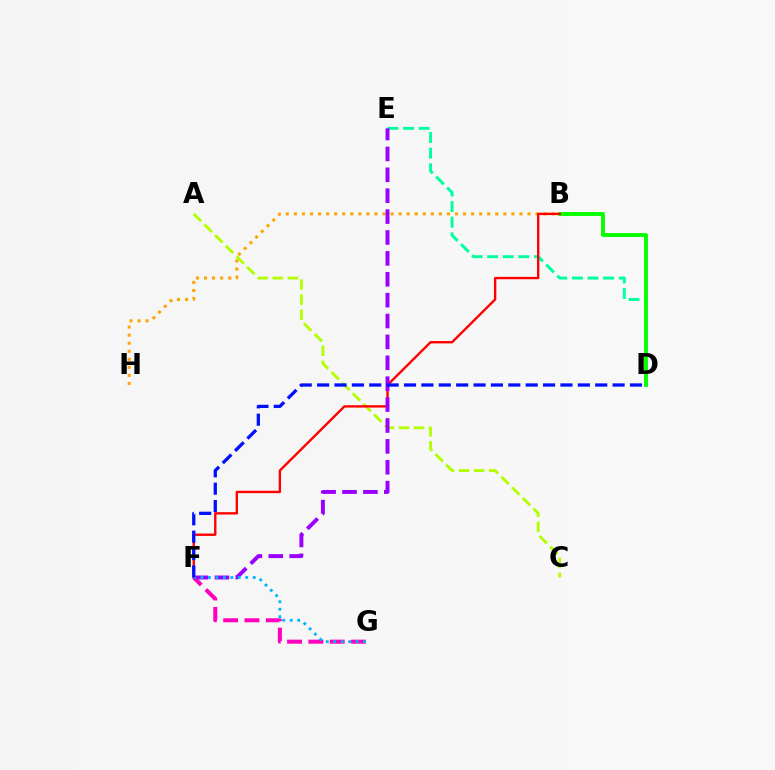{('D', 'E'): [{'color': '#00ff9d', 'line_style': 'dashed', 'thickness': 2.12}], ('A', 'C'): [{'color': '#b3ff00', 'line_style': 'dashed', 'thickness': 2.04}], ('B', 'H'): [{'color': '#ffa500', 'line_style': 'dotted', 'thickness': 2.19}], ('B', 'D'): [{'color': '#08ff00', 'line_style': 'solid', 'thickness': 2.81}], ('F', 'G'): [{'color': '#ff00bd', 'line_style': 'dashed', 'thickness': 2.9}, {'color': '#00b5ff', 'line_style': 'dotted', 'thickness': 2.03}], ('B', 'F'): [{'color': '#ff0000', 'line_style': 'solid', 'thickness': 1.71}], ('E', 'F'): [{'color': '#9b00ff', 'line_style': 'dashed', 'thickness': 2.84}], ('D', 'F'): [{'color': '#0010ff', 'line_style': 'dashed', 'thickness': 2.36}]}